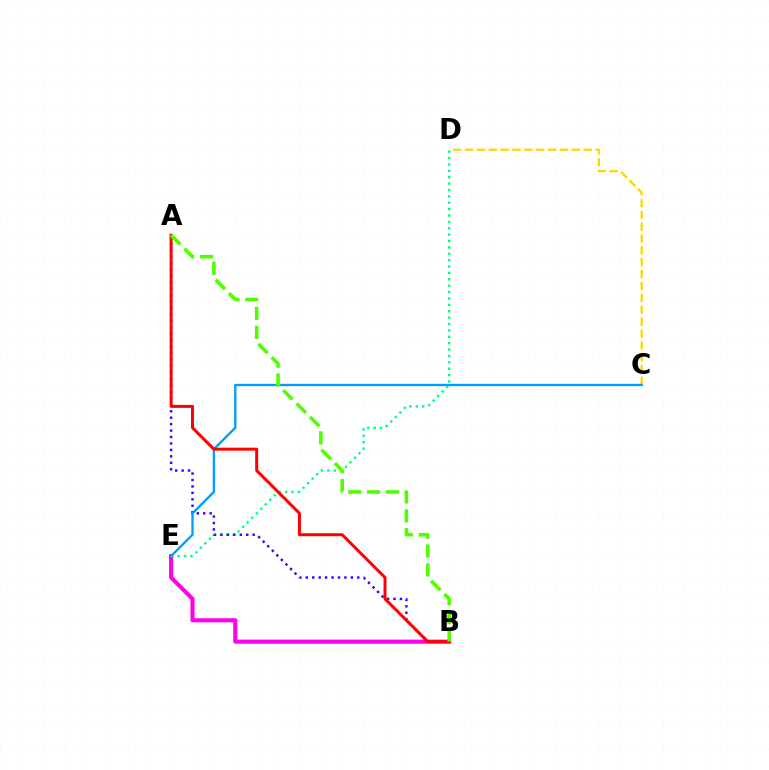{('C', 'D'): [{'color': '#ffd500', 'line_style': 'dashed', 'thickness': 1.61}], ('B', 'E'): [{'color': '#ff00ed', 'line_style': 'solid', 'thickness': 2.94}], ('D', 'E'): [{'color': '#00ff86', 'line_style': 'dotted', 'thickness': 1.73}], ('A', 'B'): [{'color': '#3700ff', 'line_style': 'dotted', 'thickness': 1.75}, {'color': '#ff0000', 'line_style': 'solid', 'thickness': 2.15}, {'color': '#4fff00', 'line_style': 'dashed', 'thickness': 2.56}], ('C', 'E'): [{'color': '#009eff', 'line_style': 'solid', 'thickness': 1.68}]}